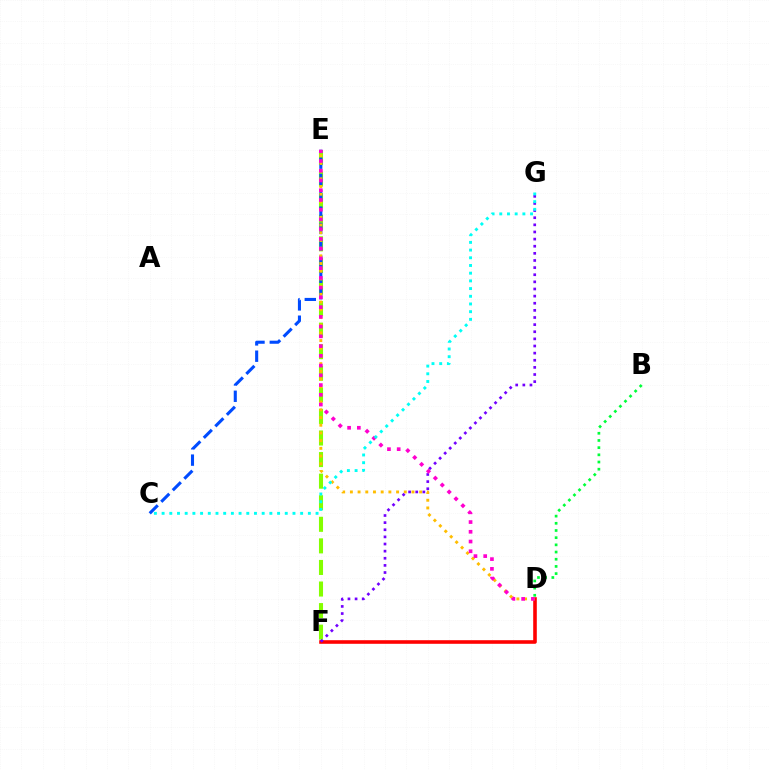{('E', 'F'): [{'color': '#84ff00', 'line_style': 'dashed', 'thickness': 2.93}], ('C', 'E'): [{'color': '#004bff', 'line_style': 'dashed', 'thickness': 2.22}], ('D', 'F'): [{'color': '#ff0000', 'line_style': 'solid', 'thickness': 2.59}], ('D', 'E'): [{'color': '#ffbd00', 'line_style': 'dotted', 'thickness': 2.09}, {'color': '#ff00cf', 'line_style': 'dotted', 'thickness': 2.65}], ('F', 'G'): [{'color': '#7200ff', 'line_style': 'dotted', 'thickness': 1.94}], ('C', 'G'): [{'color': '#00fff6', 'line_style': 'dotted', 'thickness': 2.09}], ('B', 'D'): [{'color': '#00ff39', 'line_style': 'dotted', 'thickness': 1.95}]}